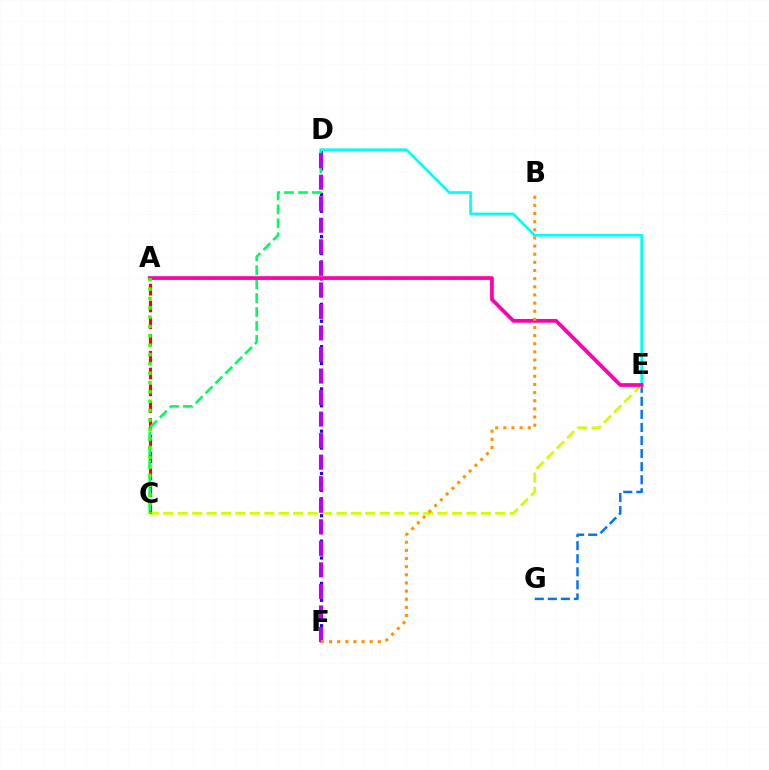{('E', 'G'): [{'color': '#0074ff', 'line_style': 'dashed', 'thickness': 1.77}], ('C', 'E'): [{'color': '#d1ff00', 'line_style': 'dashed', 'thickness': 1.96}], ('D', 'F'): [{'color': '#2500ff', 'line_style': 'dotted', 'thickness': 2.3}, {'color': '#b900ff', 'line_style': 'dashed', 'thickness': 2.93}], ('A', 'C'): [{'color': '#ff0000', 'line_style': 'dashed', 'thickness': 2.28}, {'color': '#3dff00', 'line_style': 'dotted', 'thickness': 2.54}], ('C', 'D'): [{'color': '#00ff5c', 'line_style': 'dashed', 'thickness': 1.89}], ('D', 'E'): [{'color': '#00fff6', 'line_style': 'solid', 'thickness': 1.92}], ('A', 'E'): [{'color': '#ff00ac', 'line_style': 'solid', 'thickness': 2.7}], ('B', 'F'): [{'color': '#ff9400', 'line_style': 'dotted', 'thickness': 2.21}]}